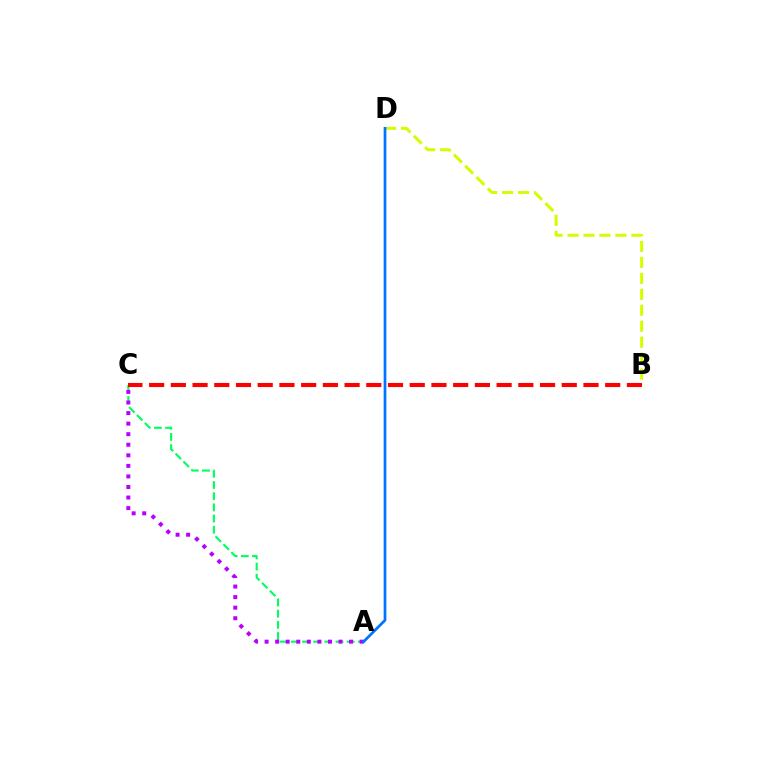{('A', 'C'): [{'color': '#00ff5c', 'line_style': 'dashed', 'thickness': 1.52}, {'color': '#b900ff', 'line_style': 'dotted', 'thickness': 2.87}], ('B', 'D'): [{'color': '#d1ff00', 'line_style': 'dashed', 'thickness': 2.17}], ('A', 'D'): [{'color': '#0074ff', 'line_style': 'solid', 'thickness': 1.96}], ('B', 'C'): [{'color': '#ff0000', 'line_style': 'dashed', 'thickness': 2.95}]}